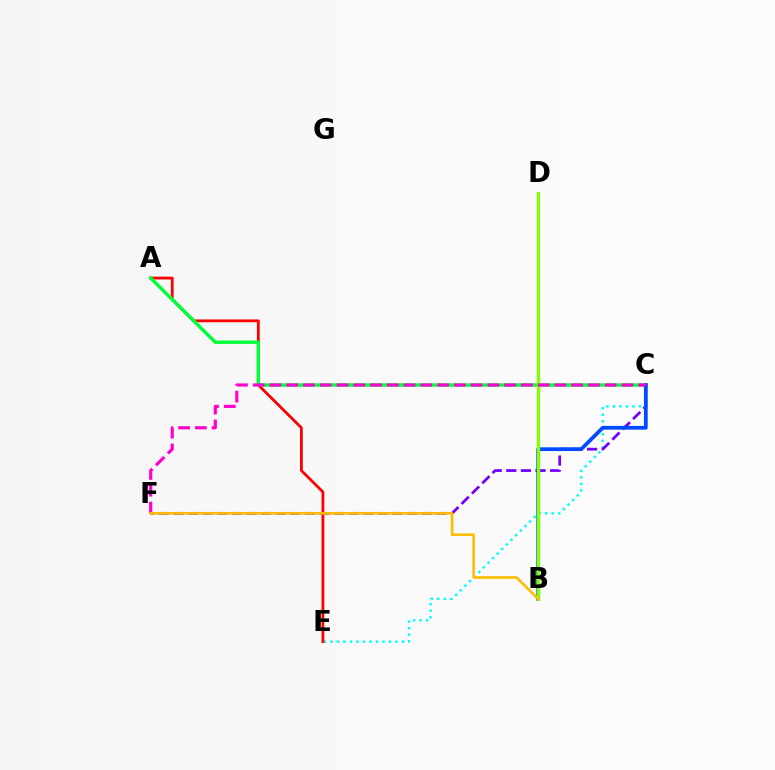{('C', 'E'): [{'color': '#00fff6', 'line_style': 'dotted', 'thickness': 1.77}], ('C', 'F'): [{'color': '#7200ff', 'line_style': 'dashed', 'thickness': 1.98}, {'color': '#ff00cf', 'line_style': 'dashed', 'thickness': 2.28}], ('A', 'E'): [{'color': '#ff0000', 'line_style': 'solid', 'thickness': 2.0}], ('A', 'C'): [{'color': '#00ff39', 'line_style': 'solid', 'thickness': 2.46}], ('B', 'C'): [{'color': '#004bff', 'line_style': 'solid', 'thickness': 2.7}], ('B', 'D'): [{'color': '#84ff00', 'line_style': 'solid', 'thickness': 2.35}], ('B', 'F'): [{'color': '#ffbd00', 'line_style': 'solid', 'thickness': 1.88}]}